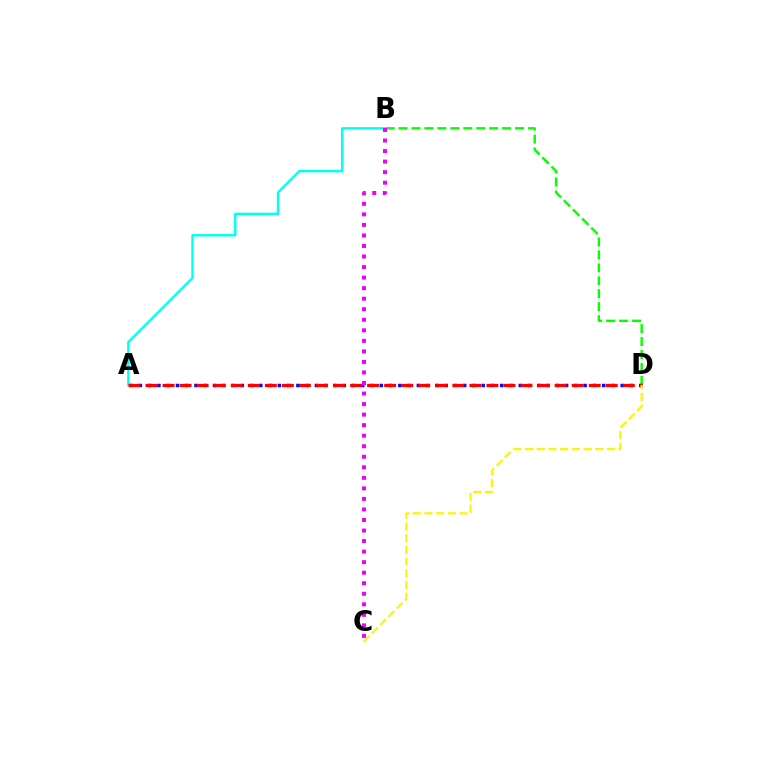{('B', 'D'): [{'color': '#08ff00', 'line_style': 'dashed', 'thickness': 1.76}], ('A', 'B'): [{'color': '#00fff6', 'line_style': 'solid', 'thickness': 1.75}], ('A', 'D'): [{'color': '#0010ff', 'line_style': 'dotted', 'thickness': 2.52}, {'color': '#ff0000', 'line_style': 'dashed', 'thickness': 2.32}], ('C', 'D'): [{'color': '#fcf500', 'line_style': 'dashed', 'thickness': 1.59}], ('B', 'C'): [{'color': '#ee00ff', 'line_style': 'dotted', 'thickness': 2.86}]}